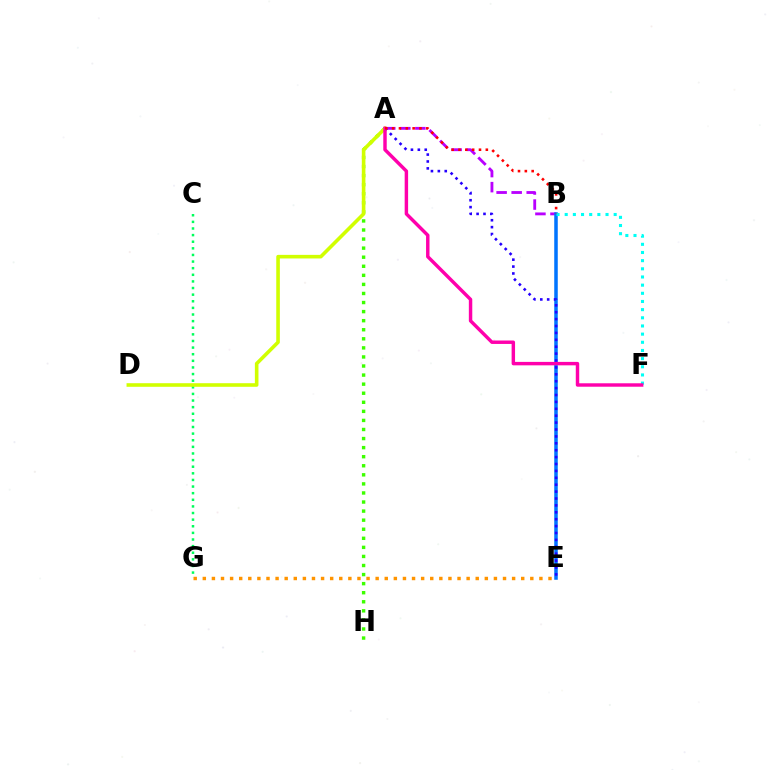{('C', 'G'): [{'color': '#00ff5c', 'line_style': 'dotted', 'thickness': 1.8}], ('E', 'G'): [{'color': '#ff9400', 'line_style': 'dotted', 'thickness': 2.47}], ('A', 'B'): [{'color': '#b900ff', 'line_style': 'dashed', 'thickness': 2.04}, {'color': '#ff0000', 'line_style': 'dotted', 'thickness': 1.86}], ('A', 'H'): [{'color': '#3dff00', 'line_style': 'dotted', 'thickness': 2.46}], ('B', 'E'): [{'color': '#0074ff', 'line_style': 'solid', 'thickness': 2.54}], ('A', 'D'): [{'color': '#d1ff00', 'line_style': 'solid', 'thickness': 2.59}], ('B', 'F'): [{'color': '#00fff6', 'line_style': 'dotted', 'thickness': 2.22}], ('A', 'E'): [{'color': '#2500ff', 'line_style': 'dotted', 'thickness': 1.87}], ('A', 'F'): [{'color': '#ff00ac', 'line_style': 'solid', 'thickness': 2.48}]}